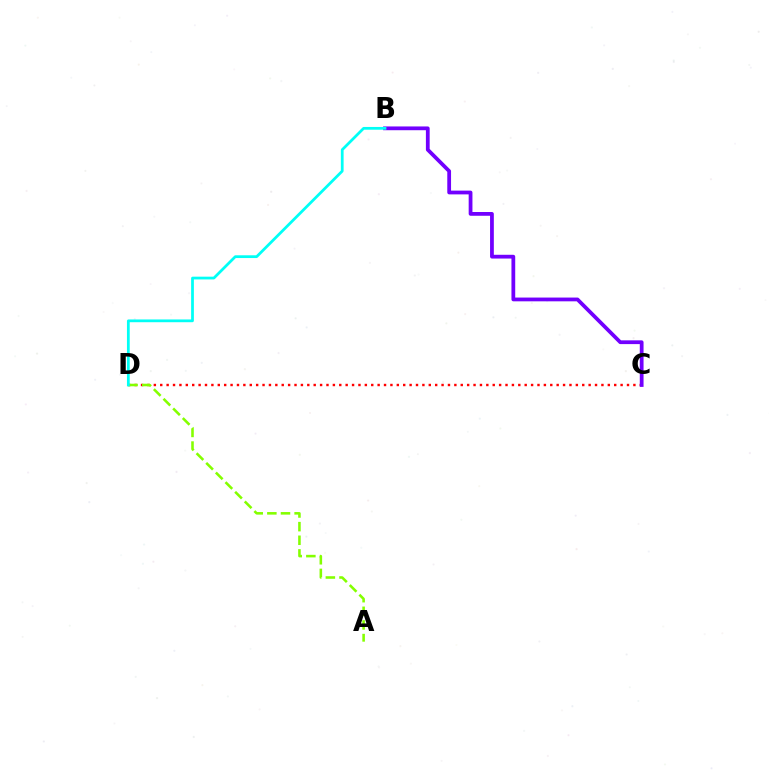{('C', 'D'): [{'color': '#ff0000', 'line_style': 'dotted', 'thickness': 1.74}], ('A', 'D'): [{'color': '#84ff00', 'line_style': 'dashed', 'thickness': 1.85}], ('B', 'C'): [{'color': '#7200ff', 'line_style': 'solid', 'thickness': 2.71}], ('B', 'D'): [{'color': '#00fff6', 'line_style': 'solid', 'thickness': 1.99}]}